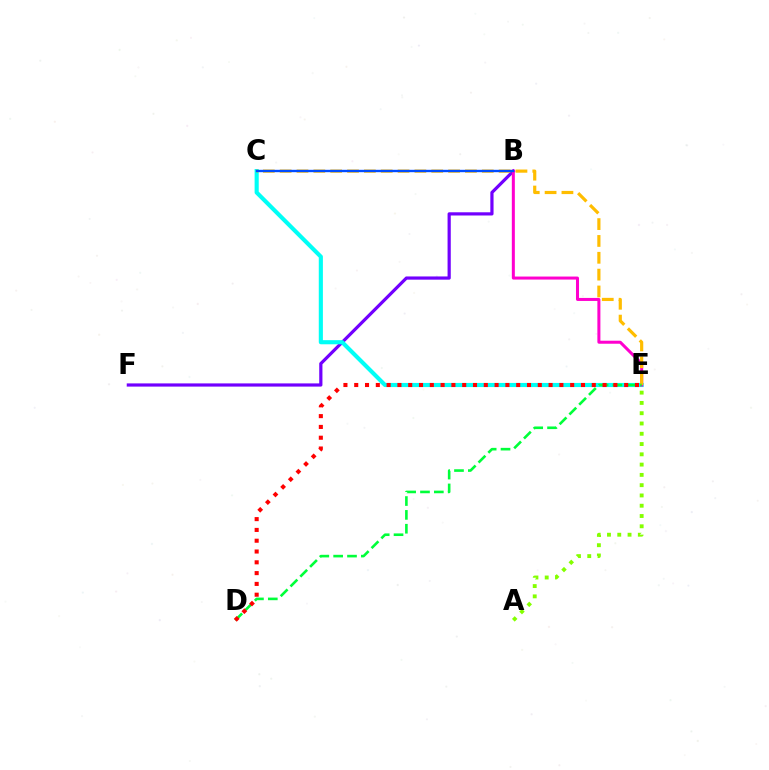{('B', 'F'): [{'color': '#7200ff', 'line_style': 'solid', 'thickness': 2.31}], ('A', 'E'): [{'color': '#84ff00', 'line_style': 'dotted', 'thickness': 2.79}], ('C', 'E'): [{'color': '#00fff6', 'line_style': 'solid', 'thickness': 2.97}, {'color': '#ffbd00', 'line_style': 'dashed', 'thickness': 2.29}], ('B', 'E'): [{'color': '#ff00cf', 'line_style': 'solid', 'thickness': 2.18}], ('D', 'E'): [{'color': '#00ff39', 'line_style': 'dashed', 'thickness': 1.88}, {'color': '#ff0000', 'line_style': 'dotted', 'thickness': 2.93}], ('B', 'C'): [{'color': '#004bff', 'line_style': 'solid', 'thickness': 1.7}]}